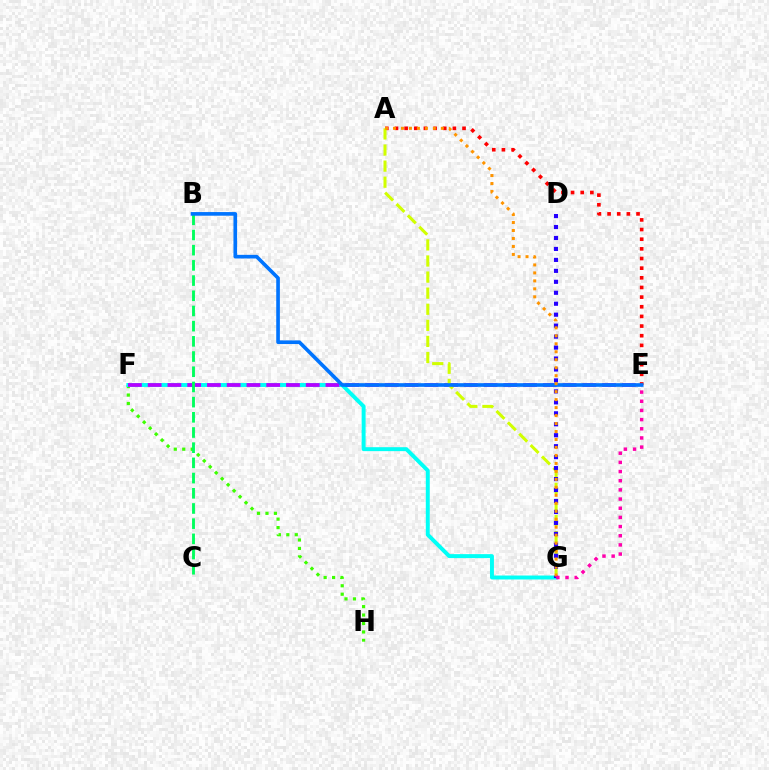{('F', 'H'): [{'color': '#3dff00', 'line_style': 'dotted', 'thickness': 2.3}], ('F', 'G'): [{'color': '#00fff6', 'line_style': 'solid', 'thickness': 2.84}], ('E', 'F'): [{'color': '#b900ff', 'line_style': 'dashed', 'thickness': 2.68}], ('A', 'E'): [{'color': '#ff0000', 'line_style': 'dotted', 'thickness': 2.62}], ('B', 'C'): [{'color': '#00ff5c', 'line_style': 'dashed', 'thickness': 2.06}], ('A', 'G'): [{'color': '#d1ff00', 'line_style': 'dashed', 'thickness': 2.19}, {'color': '#ff9400', 'line_style': 'dotted', 'thickness': 2.17}], ('D', 'G'): [{'color': '#2500ff', 'line_style': 'dotted', 'thickness': 2.98}], ('B', 'E'): [{'color': '#0074ff', 'line_style': 'solid', 'thickness': 2.62}], ('E', 'G'): [{'color': '#ff00ac', 'line_style': 'dotted', 'thickness': 2.49}]}